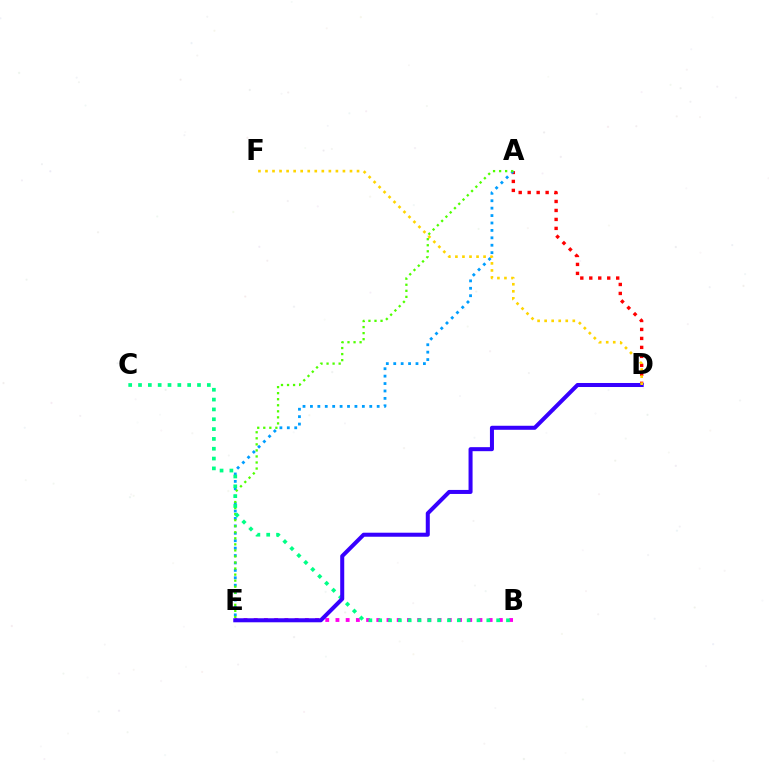{('B', 'E'): [{'color': '#ff00ed', 'line_style': 'dotted', 'thickness': 2.77}], ('A', 'D'): [{'color': '#ff0000', 'line_style': 'dotted', 'thickness': 2.44}], ('A', 'E'): [{'color': '#009eff', 'line_style': 'dotted', 'thickness': 2.02}, {'color': '#4fff00', 'line_style': 'dotted', 'thickness': 1.64}], ('B', 'C'): [{'color': '#00ff86', 'line_style': 'dotted', 'thickness': 2.67}], ('D', 'E'): [{'color': '#3700ff', 'line_style': 'solid', 'thickness': 2.9}], ('D', 'F'): [{'color': '#ffd500', 'line_style': 'dotted', 'thickness': 1.91}]}